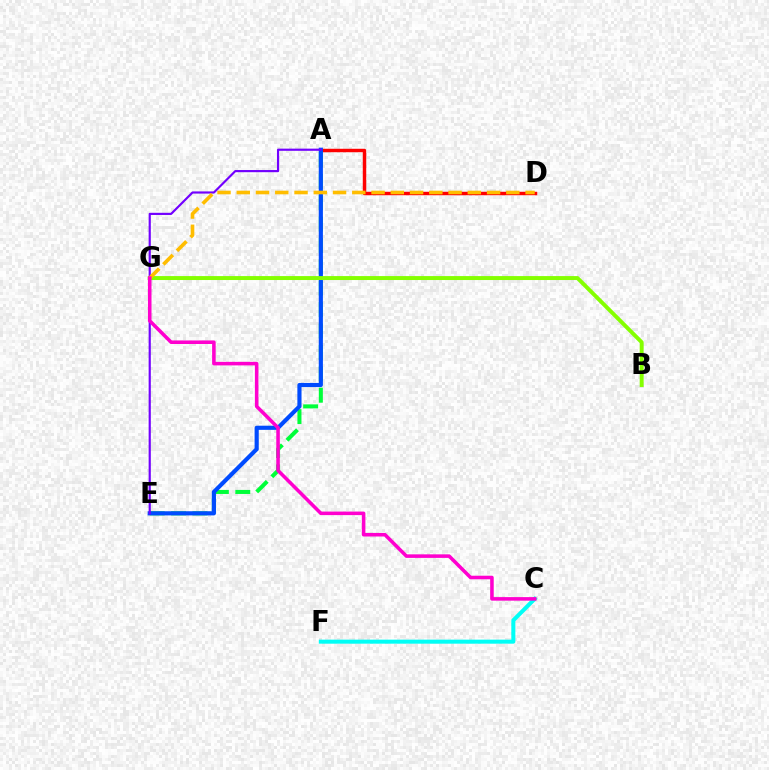{('C', 'F'): [{'color': '#00fff6', 'line_style': 'solid', 'thickness': 2.91}], ('A', 'D'): [{'color': '#ff0000', 'line_style': 'solid', 'thickness': 2.48}], ('A', 'E'): [{'color': '#00ff39', 'line_style': 'dashed', 'thickness': 2.91}, {'color': '#004bff', 'line_style': 'solid', 'thickness': 2.99}, {'color': '#7200ff', 'line_style': 'solid', 'thickness': 1.56}], ('B', 'G'): [{'color': '#84ff00', 'line_style': 'solid', 'thickness': 2.84}], ('D', 'G'): [{'color': '#ffbd00', 'line_style': 'dashed', 'thickness': 2.62}], ('C', 'G'): [{'color': '#ff00cf', 'line_style': 'solid', 'thickness': 2.56}]}